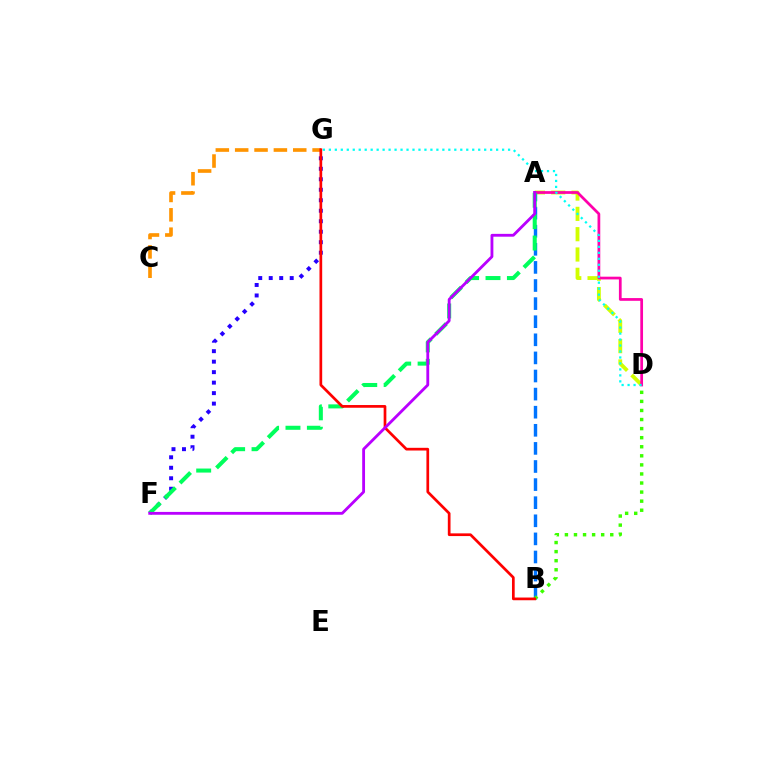{('A', 'D'): [{'color': '#d1ff00', 'line_style': 'dashed', 'thickness': 2.76}, {'color': '#ff00ac', 'line_style': 'solid', 'thickness': 1.97}], ('A', 'B'): [{'color': '#0074ff', 'line_style': 'dashed', 'thickness': 2.46}], ('F', 'G'): [{'color': '#2500ff', 'line_style': 'dotted', 'thickness': 2.85}], ('D', 'G'): [{'color': '#00fff6', 'line_style': 'dotted', 'thickness': 1.62}], ('A', 'F'): [{'color': '#00ff5c', 'line_style': 'dashed', 'thickness': 2.91}, {'color': '#b900ff', 'line_style': 'solid', 'thickness': 2.04}], ('B', 'D'): [{'color': '#3dff00', 'line_style': 'dotted', 'thickness': 2.46}], ('C', 'G'): [{'color': '#ff9400', 'line_style': 'dashed', 'thickness': 2.63}], ('B', 'G'): [{'color': '#ff0000', 'line_style': 'solid', 'thickness': 1.95}]}